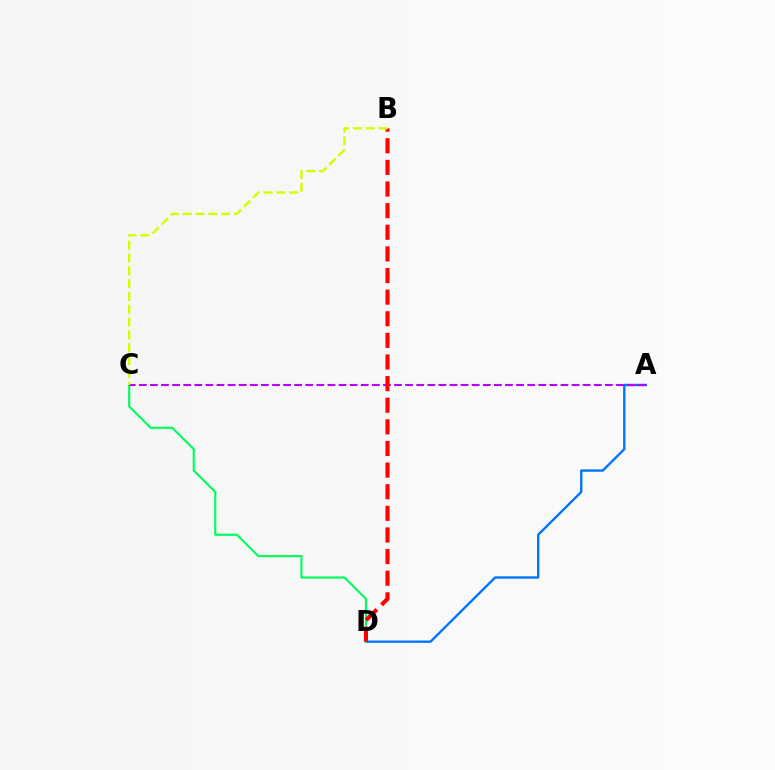{('A', 'D'): [{'color': '#0074ff', 'line_style': 'solid', 'thickness': 1.7}], ('C', 'D'): [{'color': '#00ff5c', 'line_style': 'solid', 'thickness': 1.55}], ('A', 'C'): [{'color': '#b900ff', 'line_style': 'dashed', 'thickness': 1.51}], ('B', 'D'): [{'color': '#ff0000', 'line_style': 'dashed', 'thickness': 2.94}], ('B', 'C'): [{'color': '#d1ff00', 'line_style': 'dashed', 'thickness': 1.74}]}